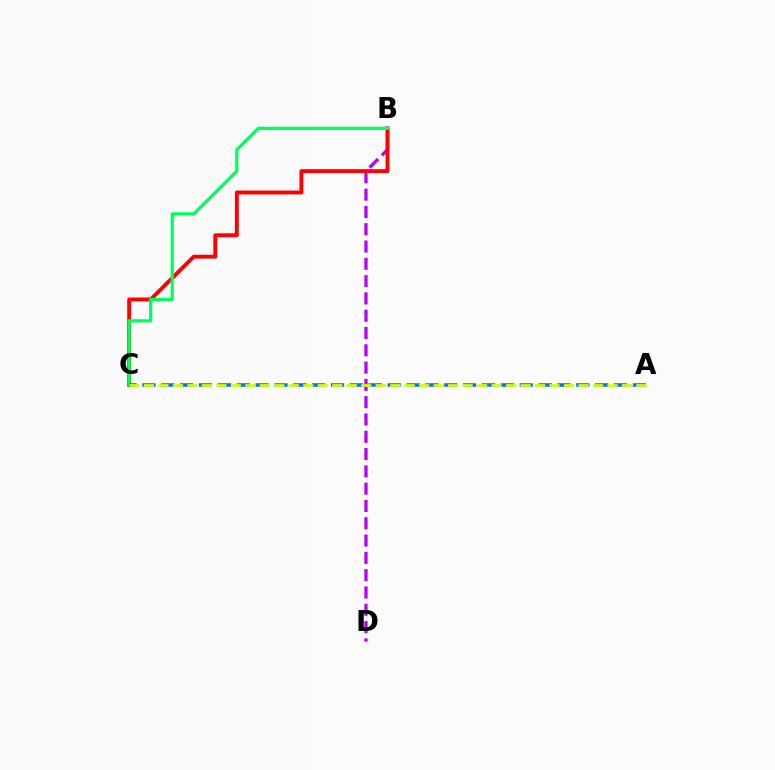{('B', 'D'): [{'color': '#b900ff', 'line_style': 'dashed', 'thickness': 2.35}], ('B', 'C'): [{'color': '#ff0000', 'line_style': 'solid', 'thickness': 2.81}, {'color': '#00ff5c', 'line_style': 'solid', 'thickness': 2.33}], ('A', 'C'): [{'color': '#0074ff', 'line_style': 'dashed', 'thickness': 2.56}, {'color': '#d1ff00', 'line_style': 'dashed', 'thickness': 1.97}]}